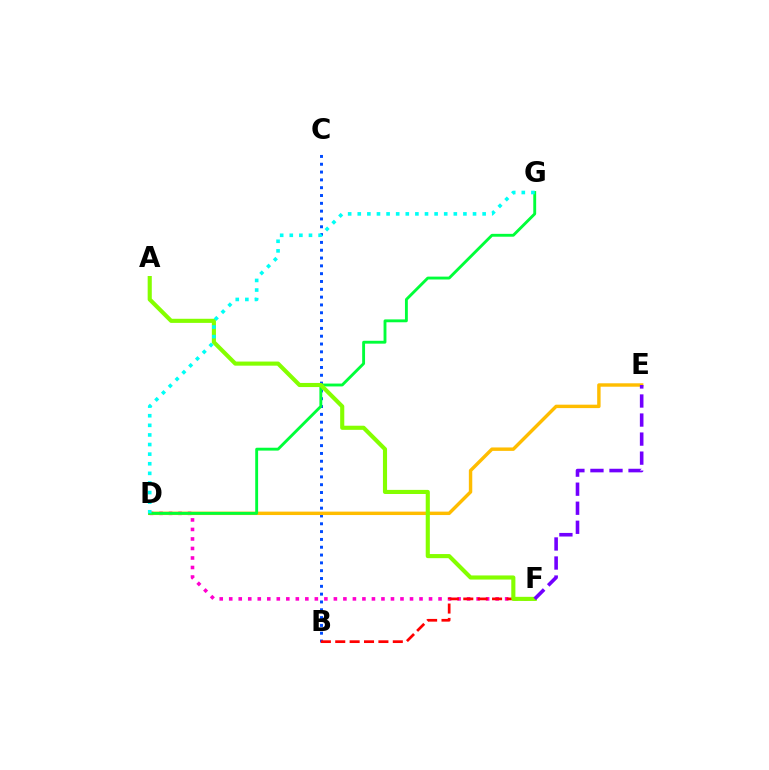{('D', 'F'): [{'color': '#ff00cf', 'line_style': 'dotted', 'thickness': 2.59}], ('B', 'C'): [{'color': '#004bff', 'line_style': 'dotted', 'thickness': 2.12}], ('D', 'E'): [{'color': '#ffbd00', 'line_style': 'solid', 'thickness': 2.46}], ('B', 'F'): [{'color': '#ff0000', 'line_style': 'dashed', 'thickness': 1.95}], ('D', 'G'): [{'color': '#00ff39', 'line_style': 'solid', 'thickness': 2.07}, {'color': '#00fff6', 'line_style': 'dotted', 'thickness': 2.61}], ('A', 'F'): [{'color': '#84ff00', 'line_style': 'solid', 'thickness': 2.96}], ('E', 'F'): [{'color': '#7200ff', 'line_style': 'dashed', 'thickness': 2.59}]}